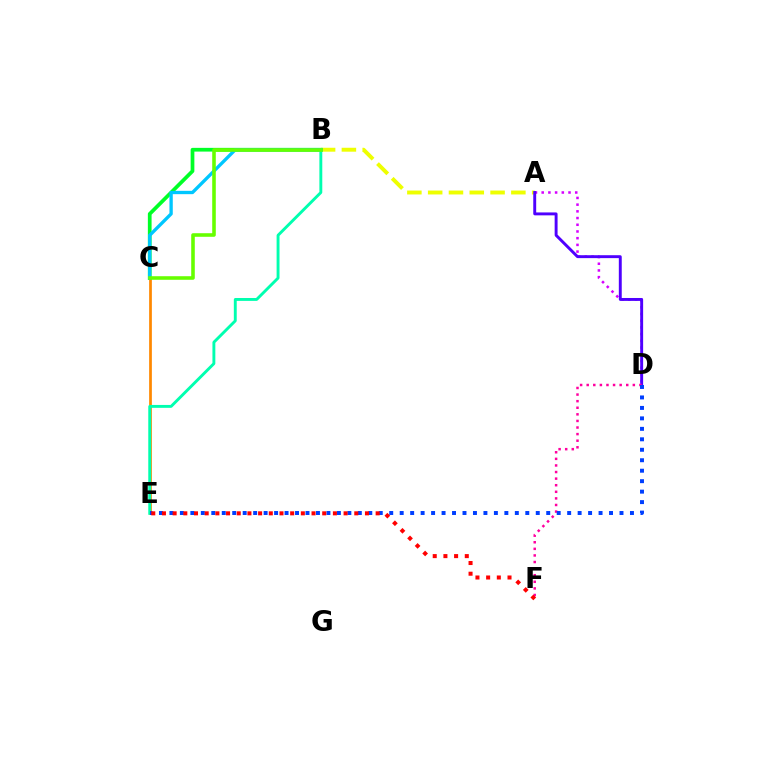{('A', 'D'): [{'color': '#d600ff', 'line_style': 'dotted', 'thickness': 1.82}, {'color': '#4f00ff', 'line_style': 'solid', 'thickness': 2.1}], ('A', 'B'): [{'color': '#eeff00', 'line_style': 'dashed', 'thickness': 2.83}], ('B', 'C'): [{'color': '#00ff27', 'line_style': 'solid', 'thickness': 2.68}, {'color': '#00c7ff', 'line_style': 'solid', 'thickness': 2.4}, {'color': '#66ff00', 'line_style': 'solid', 'thickness': 2.58}], ('D', 'F'): [{'color': '#ff00a0', 'line_style': 'dotted', 'thickness': 1.79}], ('C', 'E'): [{'color': '#ff8800', 'line_style': 'solid', 'thickness': 1.96}], ('B', 'E'): [{'color': '#00ffaf', 'line_style': 'solid', 'thickness': 2.09}], ('D', 'E'): [{'color': '#003fff', 'line_style': 'dotted', 'thickness': 2.84}], ('E', 'F'): [{'color': '#ff0000', 'line_style': 'dotted', 'thickness': 2.9}]}